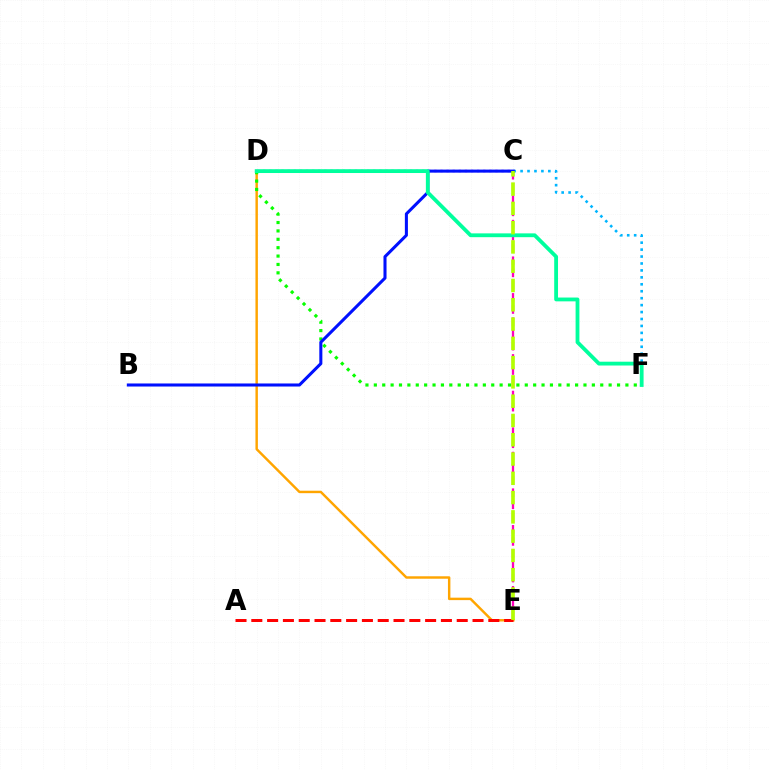{('D', 'E'): [{'color': '#ffa500', 'line_style': 'solid', 'thickness': 1.76}], ('D', 'F'): [{'color': '#08ff00', 'line_style': 'dotted', 'thickness': 2.28}, {'color': '#00ff9d', 'line_style': 'solid', 'thickness': 2.74}], ('C', 'D'): [{'color': '#9b00ff', 'line_style': 'dotted', 'thickness': 1.66}], ('C', 'E'): [{'color': '#ff00bd', 'line_style': 'dashed', 'thickness': 1.66}, {'color': '#b3ff00', 'line_style': 'dashed', 'thickness': 2.62}], ('C', 'F'): [{'color': '#00b5ff', 'line_style': 'dotted', 'thickness': 1.89}], ('A', 'E'): [{'color': '#ff0000', 'line_style': 'dashed', 'thickness': 2.15}], ('B', 'C'): [{'color': '#0010ff', 'line_style': 'solid', 'thickness': 2.2}]}